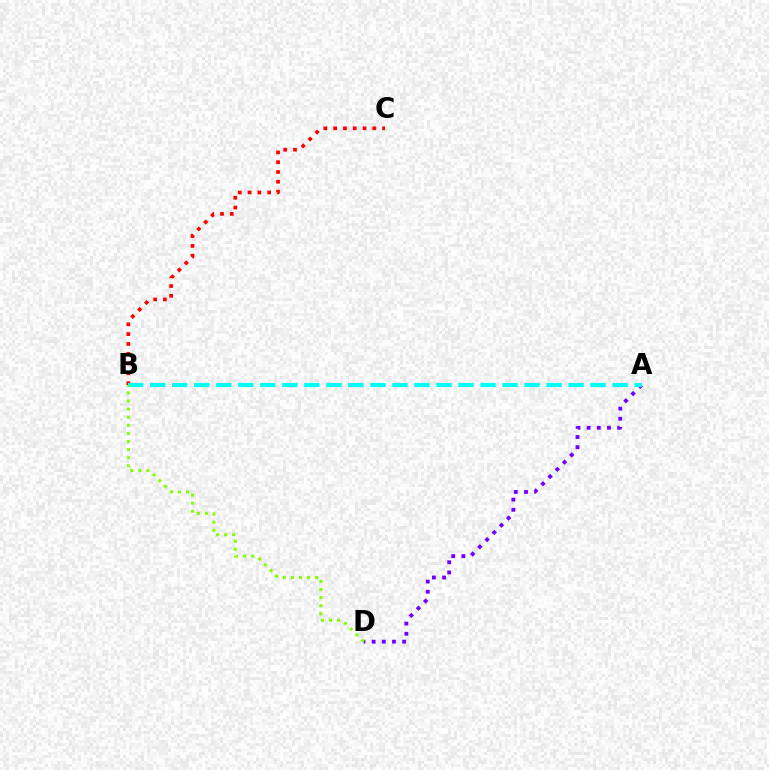{('B', 'C'): [{'color': '#ff0000', 'line_style': 'dotted', 'thickness': 2.66}], ('A', 'D'): [{'color': '#7200ff', 'line_style': 'dotted', 'thickness': 2.76}], ('A', 'B'): [{'color': '#00fff6', 'line_style': 'dashed', 'thickness': 2.99}], ('B', 'D'): [{'color': '#84ff00', 'line_style': 'dotted', 'thickness': 2.2}]}